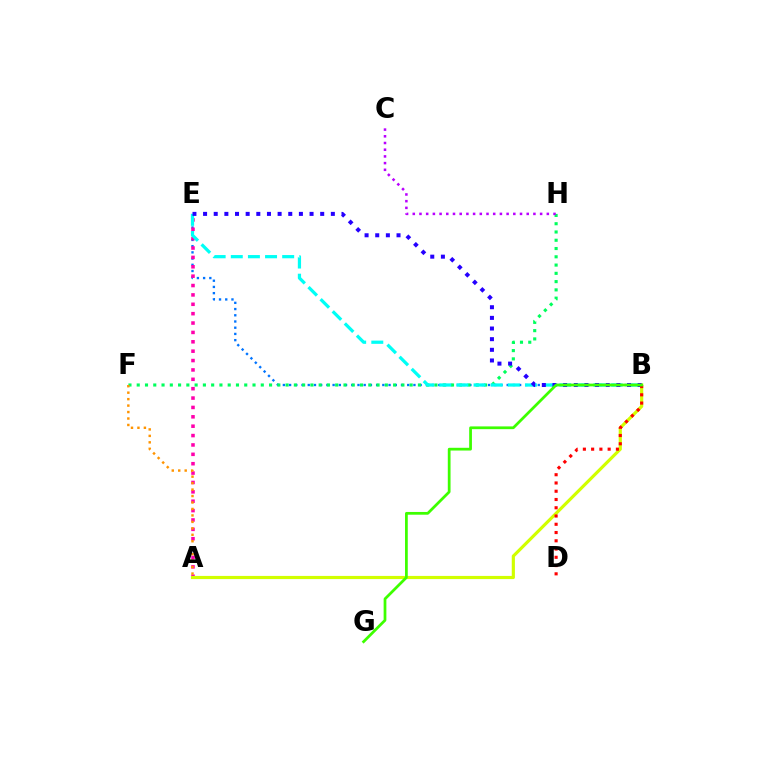{('B', 'E'): [{'color': '#0074ff', 'line_style': 'dotted', 'thickness': 1.69}, {'color': '#00fff6', 'line_style': 'dashed', 'thickness': 2.33}, {'color': '#2500ff', 'line_style': 'dotted', 'thickness': 2.89}], ('A', 'E'): [{'color': '#ff00ac', 'line_style': 'dotted', 'thickness': 2.55}], ('F', 'H'): [{'color': '#00ff5c', 'line_style': 'dotted', 'thickness': 2.25}], ('A', 'B'): [{'color': '#d1ff00', 'line_style': 'solid', 'thickness': 2.28}], ('A', 'F'): [{'color': '#ff9400', 'line_style': 'dotted', 'thickness': 1.75}], ('B', 'D'): [{'color': '#ff0000', 'line_style': 'dotted', 'thickness': 2.24}], ('B', 'G'): [{'color': '#3dff00', 'line_style': 'solid', 'thickness': 1.98}], ('C', 'H'): [{'color': '#b900ff', 'line_style': 'dotted', 'thickness': 1.82}]}